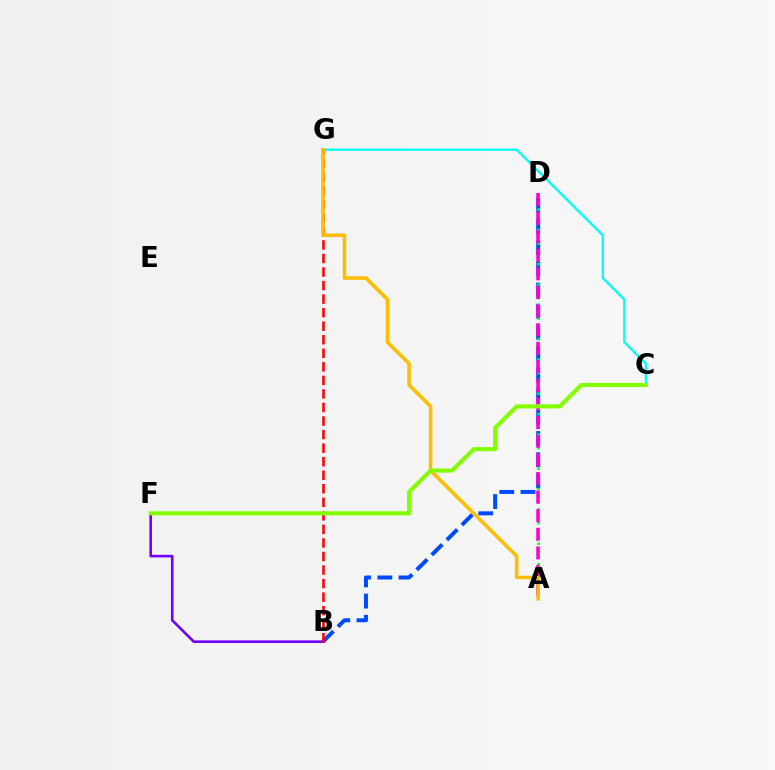{('B', 'D'): [{'color': '#004bff', 'line_style': 'dashed', 'thickness': 2.88}], ('A', 'D'): [{'color': '#00ff39', 'line_style': 'dotted', 'thickness': 1.85}, {'color': '#ff00cf', 'line_style': 'dashed', 'thickness': 2.53}], ('B', 'F'): [{'color': '#7200ff', 'line_style': 'solid', 'thickness': 1.88}], ('C', 'G'): [{'color': '#00fff6', 'line_style': 'solid', 'thickness': 1.67}], ('B', 'G'): [{'color': '#ff0000', 'line_style': 'dashed', 'thickness': 1.84}], ('A', 'G'): [{'color': '#ffbd00', 'line_style': 'solid', 'thickness': 2.56}], ('C', 'F'): [{'color': '#84ff00', 'line_style': 'solid', 'thickness': 2.95}]}